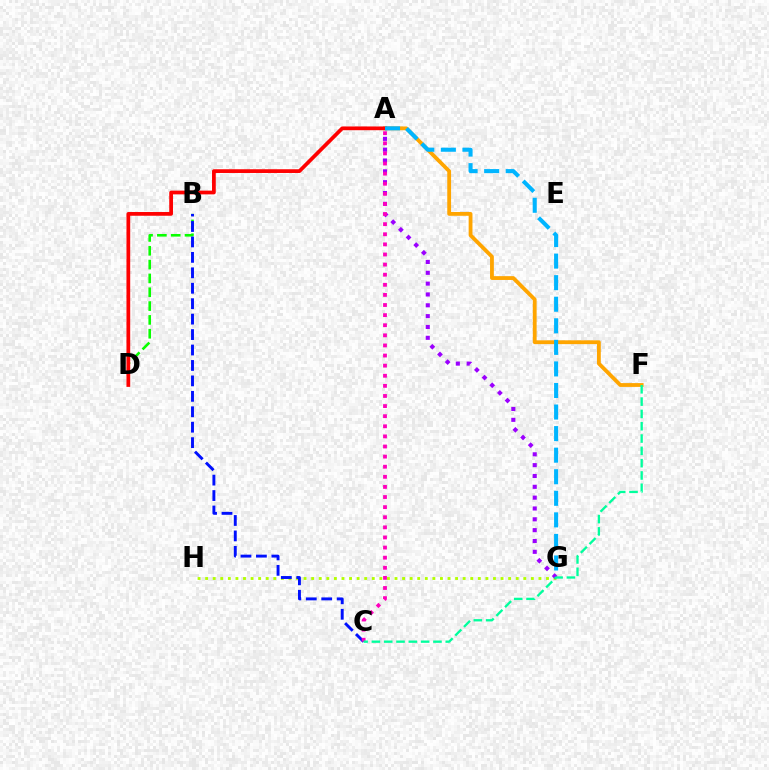{('B', 'D'): [{'color': '#08ff00', 'line_style': 'dashed', 'thickness': 1.88}], ('A', 'F'): [{'color': '#ffa500', 'line_style': 'solid', 'thickness': 2.74}], ('G', 'H'): [{'color': '#b3ff00', 'line_style': 'dotted', 'thickness': 2.06}], ('A', 'G'): [{'color': '#9b00ff', 'line_style': 'dotted', 'thickness': 2.94}, {'color': '#00b5ff', 'line_style': 'dashed', 'thickness': 2.93}], ('A', 'D'): [{'color': '#ff0000', 'line_style': 'solid', 'thickness': 2.69}], ('B', 'C'): [{'color': '#0010ff', 'line_style': 'dashed', 'thickness': 2.1}], ('A', 'C'): [{'color': '#ff00bd', 'line_style': 'dotted', 'thickness': 2.75}], ('C', 'F'): [{'color': '#00ff9d', 'line_style': 'dashed', 'thickness': 1.67}]}